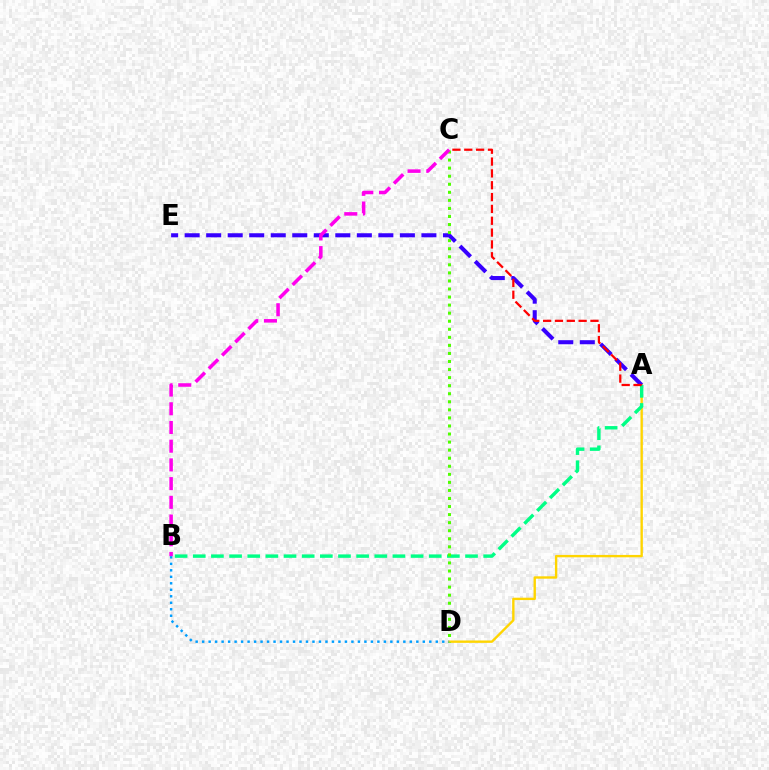{('A', 'D'): [{'color': '#ffd500', 'line_style': 'solid', 'thickness': 1.71}], ('A', 'B'): [{'color': '#00ff86', 'line_style': 'dashed', 'thickness': 2.47}], ('A', 'E'): [{'color': '#3700ff', 'line_style': 'dashed', 'thickness': 2.92}], ('A', 'C'): [{'color': '#ff0000', 'line_style': 'dashed', 'thickness': 1.61}], ('C', 'D'): [{'color': '#4fff00', 'line_style': 'dotted', 'thickness': 2.19}], ('B', 'D'): [{'color': '#009eff', 'line_style': 'dotted', 'thickness': 1.76}], ('B', 'C'): [{'color': '#ff00ed', 'line_style': 'dashed', 'thickness': 2.54}]}